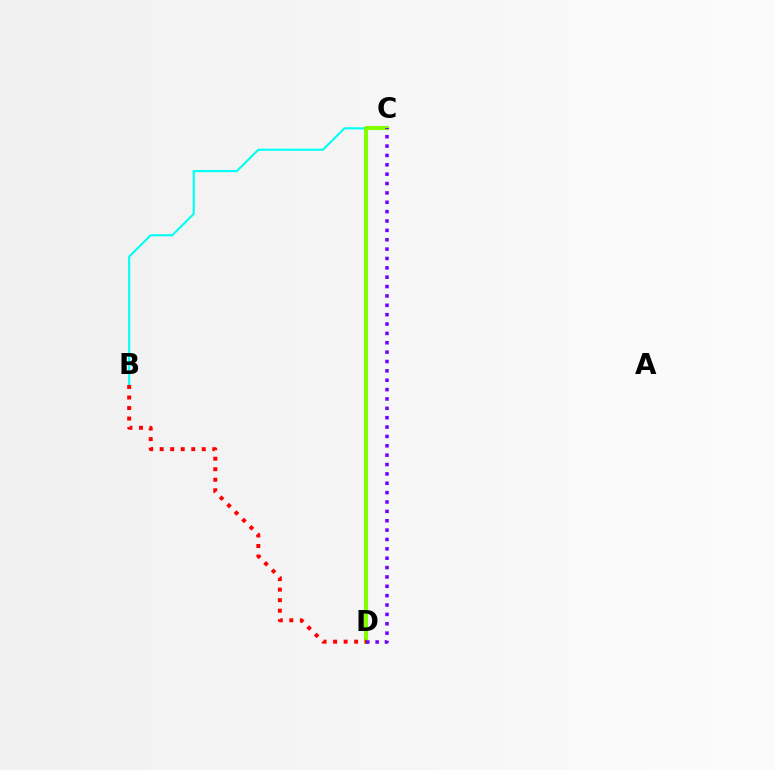{('B', 'C'): [{'color': '#00fff6', 'line_style': 'solid', 'thickness': 1.53}], ('C', 'D'): [{'color': '#84ff00', 'line_style': 'solid', 'thickness': 2.94}, {'color': '#7200ff', 'line_style': 'dotted', 'thickness': 2.54}], ('B', 'D'): [{'color': '#ff0000', 'line_style': 'dotted', 'thickness': 2.86}]}